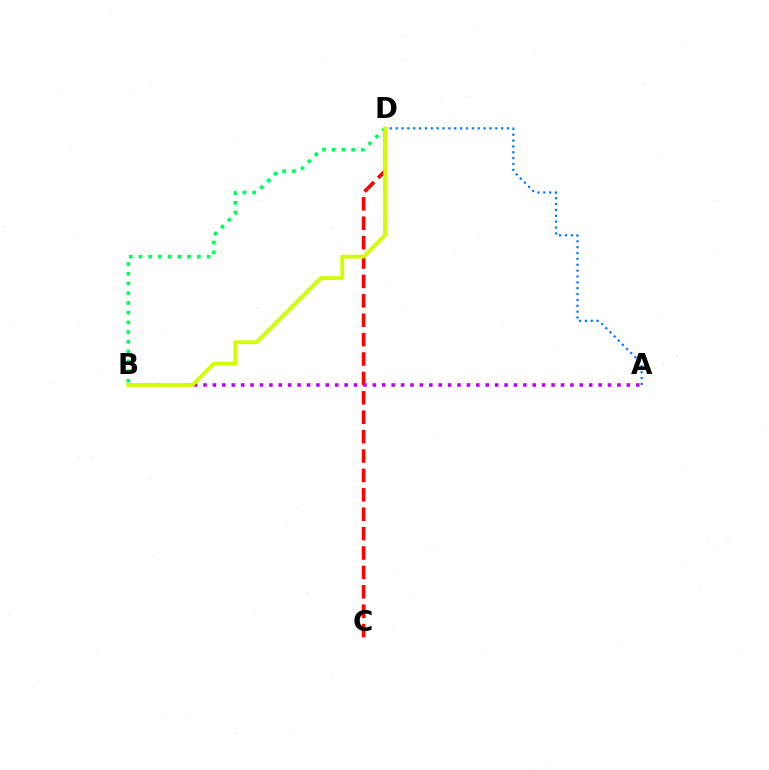{('A', 'D'): [{'color': '#0074ff', 'line_style': 'dotted', 'thickness': 1.59}], ('C', 'D'): [{'color': '#ff0000', 'line_style': 'dashed', 'thickness': 2.64}], ('A', 'B'): [{'color': '#b900ff', 'line_style': 'dotted', 'thickness': 2.56}], ('B', 'D'): [{'color': '#00ff5c', 'line_style': 'dotted', 'thickness': 2.64}, {'color': '#d1ff00', 'line_style': 'solid', 'thickness': 2.76}]}